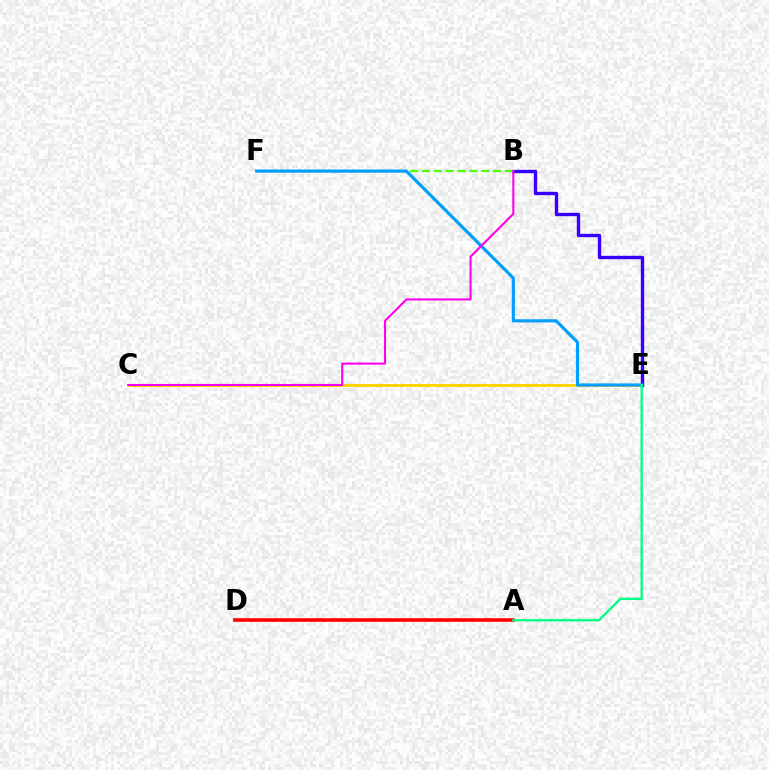{('C', 'E'): [{'color': '#ffd500', 'line_style': 'solid', 'thickness': 2.08}], ('A', 'D'): [{'color': '#ff0000', 'line_style': 'solid', 'thickness': 2.59}], ('B', 'E'): [{'color': '#3700ff', 'line_style': 'solid', 'thickness': 2.43}], ('B', 'F'): [{'color': '#4fff00', 'line_style': 'dashed', 'thickness': 1.61}], ('E', 'F'): [{'color': '#009eff', 'line_style': 'solid', 'thickness': 2.27}], ('A', 'E'): [{'color': '#00ff86', 'line_style': 'solid', 'thickness': 1.69}], ('B', 'C'): [{'color': '#ff00ed', 'line_style': 'solid', 'thickness': 1.51}]}